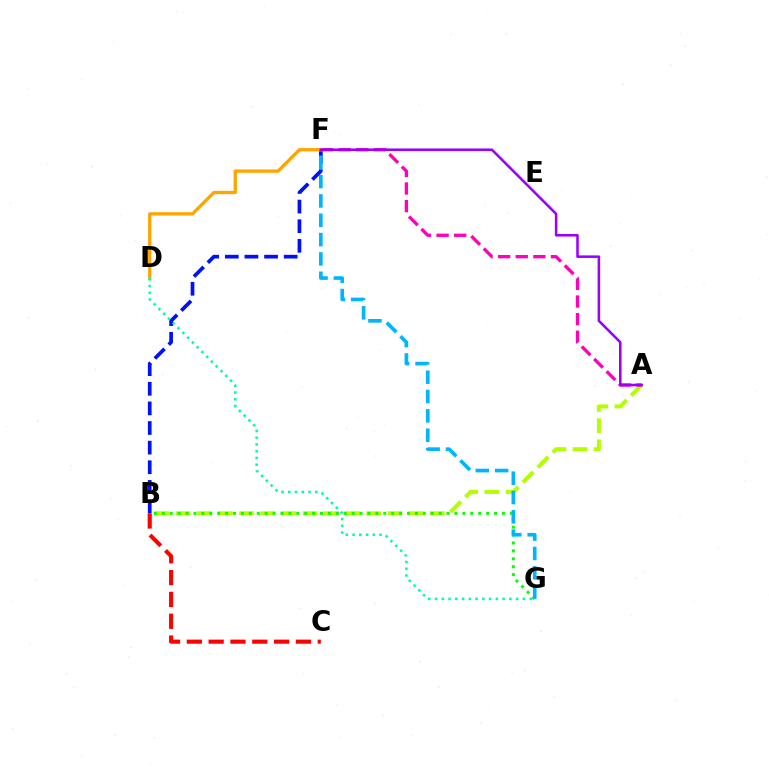{('B', 'F'): [{'color': '#0010ff', 'line_style': 'dashed', 'thickness': 2.67}], ('A', 'B'): [{'color': '#b3ff00', 'line_style': 'dashed', 'thickness': 2.88}], ('A', 'F'): [{'color': '#ff00bd', 'line_style': 'dashed', 'thickness': 2.39}, {'color': '#9b00ff', 'line_style': 'solid', 'thickness': 1.84}], ('D', 'F'): [{'color': '#ffa500', 'line_style': 'solid', 'thickness': 2.39}], ('B', 'C'): [{'color': '#ff0000', 'line_style': 'dashed', 'thickness': 2.97}], ('B', 'G'): [{'color': '#08ff00', 'line_style': 'dotted', 'thickness': 2.15}], ('F', 'G'): [{'color': '#00b5ff', 'line_style': 'dashed', 'thickness': 2.63}], ('D', 'G'): [{'color': '#00ff9d', 'line_style': 'dotted', 'thickness': 1.84}]}